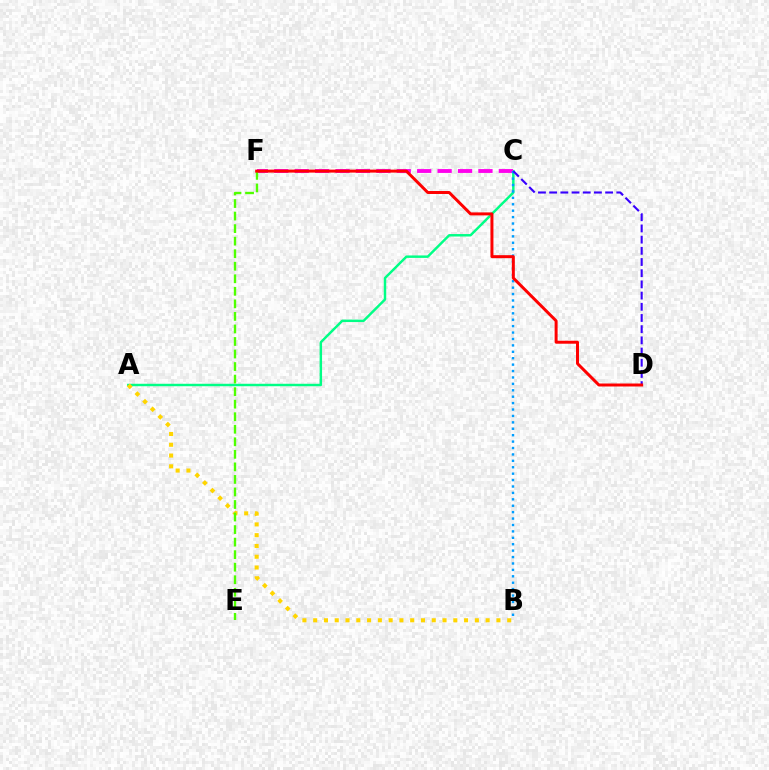{('A', 'C'): [{'color': '#00ff86', 'line_style': 'solid', 'thickness': 1.77}], ('C', 'F'): [{'color': '#ff00ed', 'line_style': 'dashed', 'thickness': 2.77}], ('B', 'C'): [{'color': '#009eff', 'line_style': 'dotted', 'thickness': 1.74}], ('A', 'B'): [{'color': '#ffd500', 'line_style': 'dotted', 'thickness': 2.93}], ('C', 'D'): [{'color': '#3700ff', 'line_style': 'dashed', 'thickness': 1.52}], ('E', 'F'): [{'color': '#4fff00', 'line_style': 'dashed', 'thickness': 1.7}], ('D', 'F'): [{'color': '#ff0000', 'line_style': 'solid', 'thickness': 2.14}]}